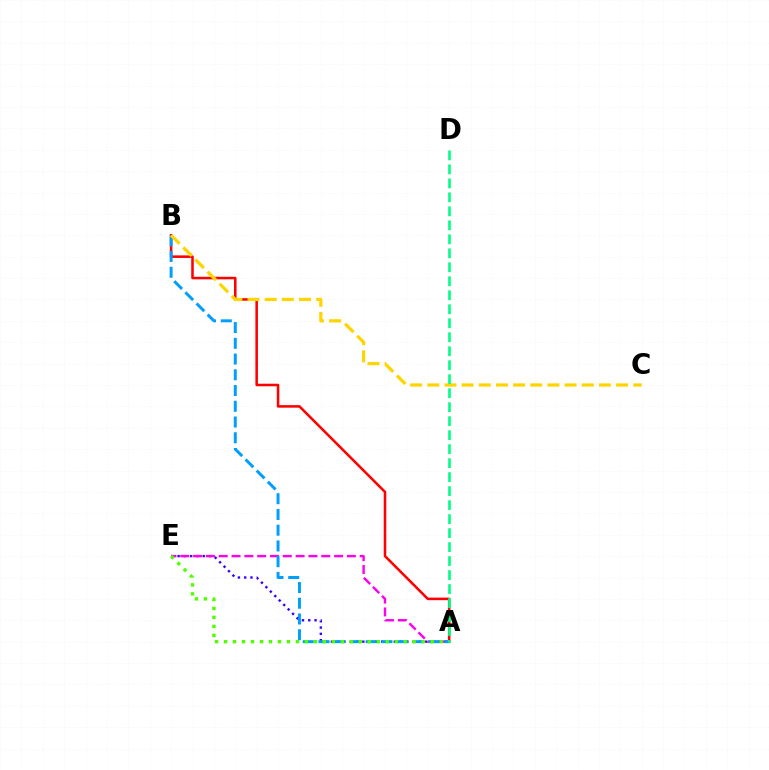{('A', 'E'): [{'color': '#3700ff', 'line_style': 'dotted', 'thickness': 1.71}, {'color': '#ff00ed', 'line_style': 'dashed', 'thickness': 1.74}, {'color': '#4fff00', 'line_style': 'dotted', 'thickness': 2.44}], ('A', 'B'): [{'color': '#ff0000', 'line_style': 'solid', 'thickness': 1.83}, {'color': '#009eff', 'line_style': 'dashed', 'thickness': 2.14}], ('B', 'C'): [{'color': '#ffd500', 'line_style': 'dashed', 'thickness': 2.33}], ('A', 'D'): [{'color': '#00ff86', 'line_style': 'dashed', 'thickness': 1.9}]}